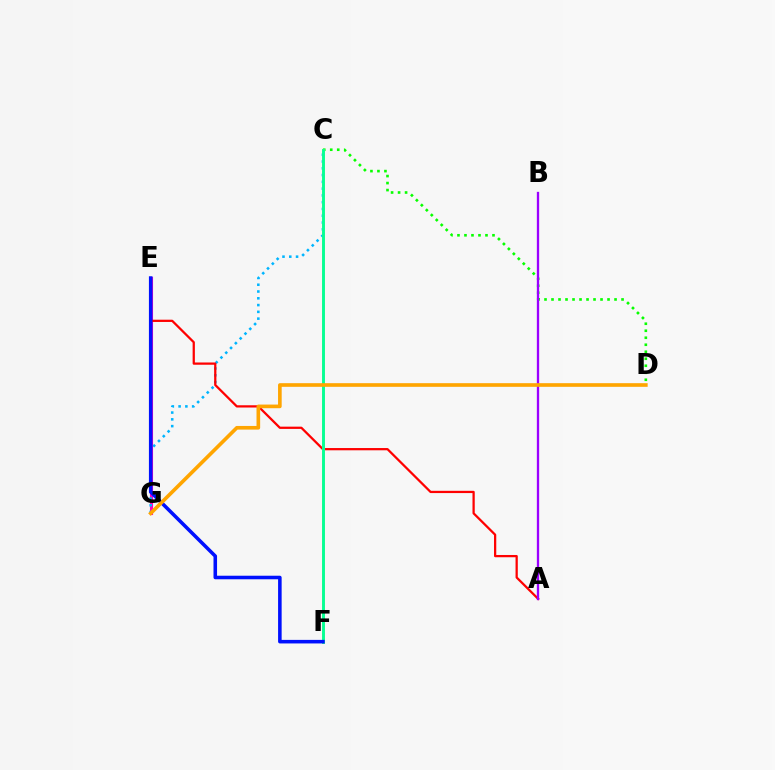{('E', 'G'): [{'color': '#ff00bd', 'line_style': 'solid', 'thickness': 2.23}], ('C', 'G'): [{'color': '#00b5ff', 'line_style': 'dotted', 'thickness': 1.84}], ('C', 'D'): [{'color': '#08ff00', 'line_style': 'dotted', 'thickness': 1.9}], ('A', 'E'): [{'color': '#ff0000', 'line_style': 'solid', 'thickness': 1.62}], ('C', 'F'): [{'color': '#b3ff00', 'line_style': 'solid', 'thickness': 1.94}, {'color': '#00ff9d', 'line_style': 'solid', 'thickness': 2.0}], ('E', 'F'): [{'color': '#0010ff', 'line_style': 'solid', 'thickness': 2.56}], ('A', 'B'): [{'color': '#9b00ff', 'line_style': 'solid', 'thickness': 1.66}], ('D', 'G'): [{'color': '#ffa500', 'line_style': 'solid', 'thickness': 2.62}]}